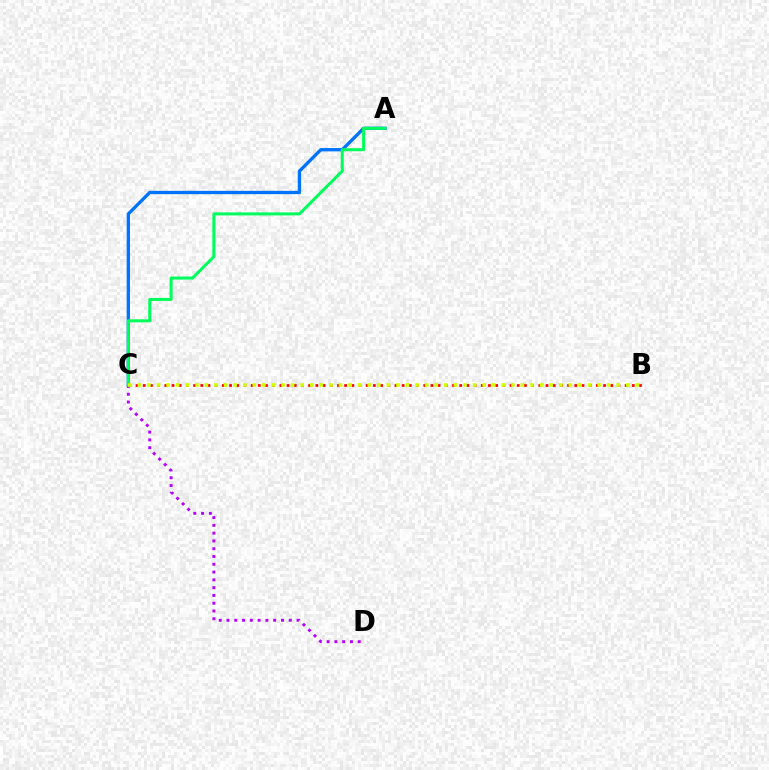{('C', 'D'): [{'color': '#b900ff', 'line_style': 'dotted', 'thickness': 2.12}], ('B', 'C'): [{'color': '#ff0000', 'line_style': 'dotted', 'thickness': 1.95}, {'color': '#d1ff00', 'line_style': 'dotted', 'thickness': 2.6}], ('A', 'C'): [{'color': '#0074ff', 'line_style': 'solid', 'thickness': 2.39}, {'color': '#00ff5c', 'line_style': 'solid', 'thickness': 2.18}]}